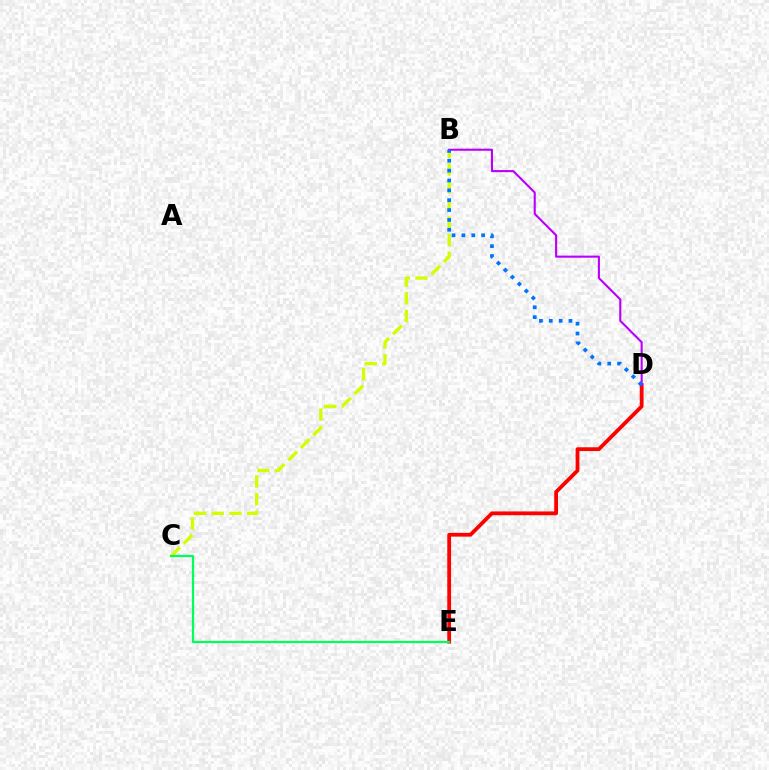{('B', 'C'): [{'color': '#d1ff00', 'line_style': 'dashed', 'thickness': 2.4}], ('D', 'E'): [{'color': '#ff0000', 'line_style': 'solid', 'thickness': 2.73}], ('C', 'E'): [{'color': '#00ff5c', 'line_style': 'solid', 'thickness': 1.6}], ('B', 'D'): [{'color': '#b900ff', 'line_style': 'solid', 'thickness': 1.51}, {'color': '#0074ff', 'line_style': 'dotted', 'thickness': 2.68}]}